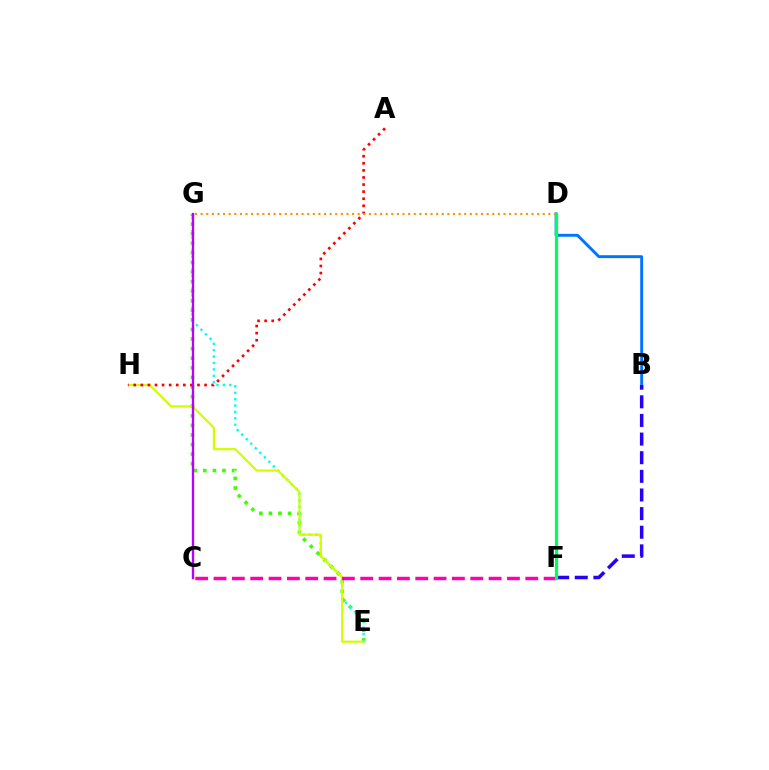{('E', 'G'): [{'color': '#3dff00', 'line_style': 'dotted', 'thickness': 2.6}, {'color': '#00fff6', 'line_style': 'dotted', 'thickness': 1.74}], ('B', 'D'): [{'color': '#0074ff', 'line_style': 'solid', 'thickness': 2.1}], ('E', 'H'): [{'color': '#d1ff00', 'line_style': 'solid', 'thickness': 1.59}], ('A', 'H'): [{'color': '#ff0000', 'line_style': 'dotted', 'thickness': 1.92}], ('D', 'G'): [{'color': '#ff9400', 'line_style': 'dotted', 'thickness': 1.52}], ('B', 'F'): [{'color': '#2500ff', 'line_style': 'dashed', 'thickness': 2.53}], ('C', 'F'): [{'color': '#ff00ac', 'line_style': 'dashed', 'thickness': 2.49}], ('C', 'G'): [{'color': '#b900ff', 'line_style': 'solid', 'thickness': 1.68}], ('D', 'F'): [{'color': '#00ff5c', 'line_style': 'solid', 'thickness': 2.33}]}